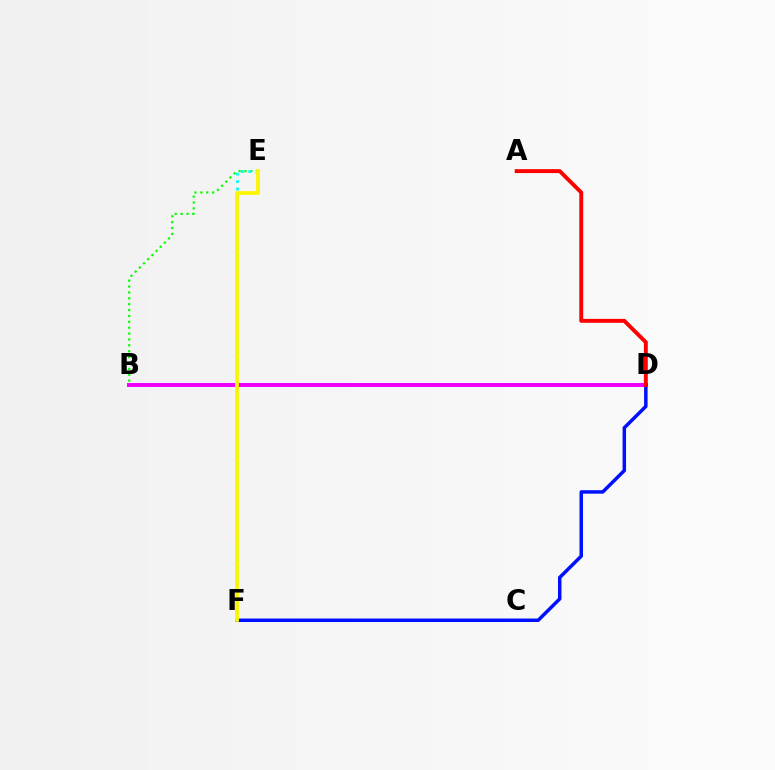{('B', 'D'): [{'color': '#ee00ff', 'line_style': 'solid', 'thickness': 2.86}], ('D', 'F'): [{'color': '#0010ff', 'line_style': 'solid', 'thickness': 2.51}], ('A', 'D'): [{'color': '#ff0000', 'line_style': 'solid', 'thickness': 2.81}], ('B', 'E'): [{'color': '#08ff00', 'line_style': 'dotted', 'thickness': 1.6}], ('E', 'F'): [{'color': '#00fff6', 'line_style': 'dotted', 'thickness': 2.02}, {'color': '#fcf500', 'line_style': 'solid', 'thickness': 2.7}]}